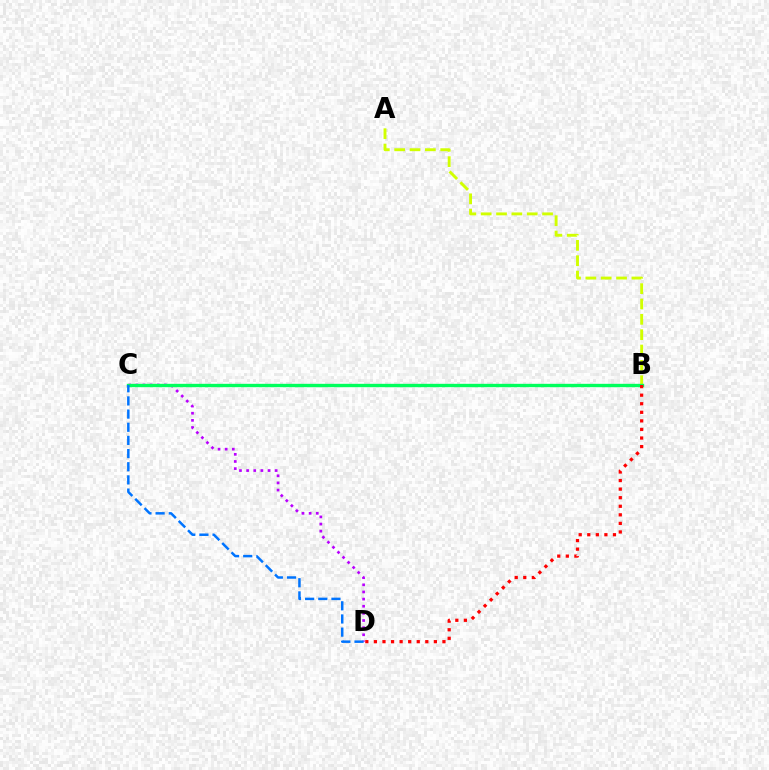{('C', 'D'): [{'color': '#b900ff', 'line_style': 'dotted', 'thickness': 1.94}, {'color': '#0074ff', 'line_style': 'dashed', 'thickness': 1.79}], ('A', 'B'): [{'color': '#d1ff00', 'line_style': 'dashed', 'thickness': 2.09}], ('B', 'C'): [{'color': '#00ff5c', 'line_style': 'solid', 'thickness': 2.42}], ('B', 'D'): [{'color': '#ff0000', 'line_style': 'dotted', 'thickness': 2.33}]}